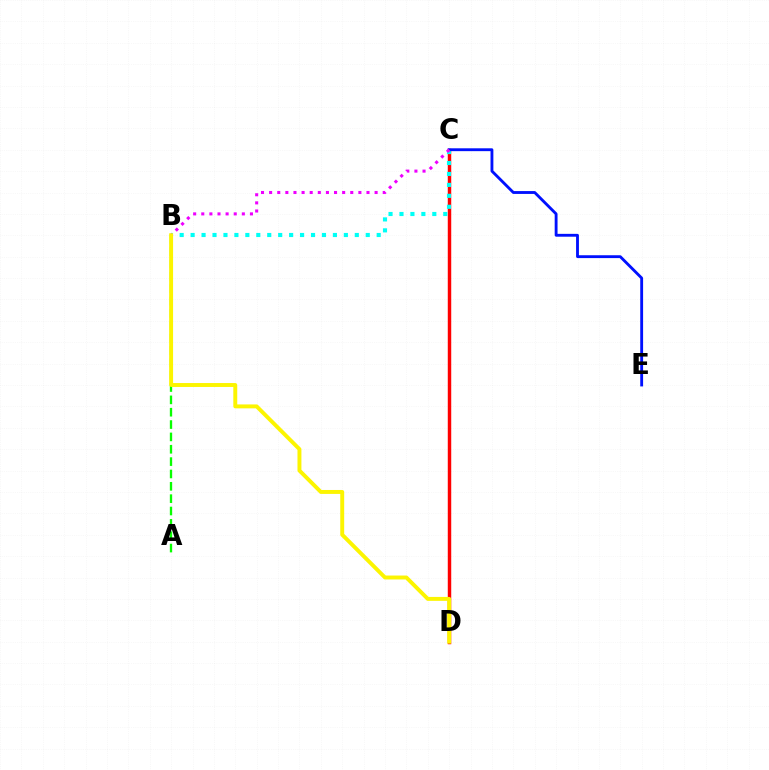{('C', 'D'): [{'color': '#ff0000', 'line_style': 'solid', 'thickness': 2.49}], ('B', 'C'): [{'color': '#00fff6', 'line_style': 'dotted', 'thickness': 2.97}, {'color': '#ee00ff', 'line_style': 'dotted', 'thickness': 2.2}], ('A', 'B'): [{'color': '#08ff00', 'line_style': 'dashed', 'thickness': 1.68}], ('C', 'E'): [{'color': '#0010ff', 'line_style': 'solid', 'thickness': 2.05}], ('B', 'D'): [{'color': '#fcf500', 'line_style': 'solid', 'thickness': 2.83}]}